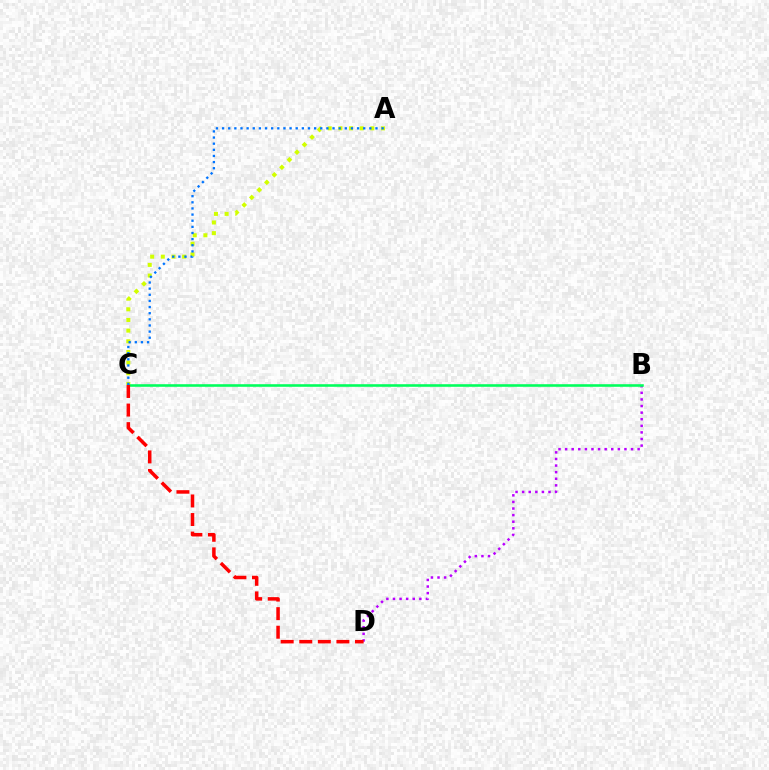{('A', 'C'): [{'color': '#d1ff00', 'line_style': 'dotted', 'thickness': 2.9}, {'color': '#0074ff', 'line_style': 'dotted', 'thickness': 1.67}], ('B', 'D'): [{'color': '#b900ff', 'line_style': 'dotted', 'thickness': 1.79}], ('B', 'C'): [{'color': '#00ff5c', 'line_style': 'solid', 'thickness': 1.86}], ('C', 'D'): [{'color': '#ff0000', 'line_style': 'dashed', 'thickness': 2.52}]}